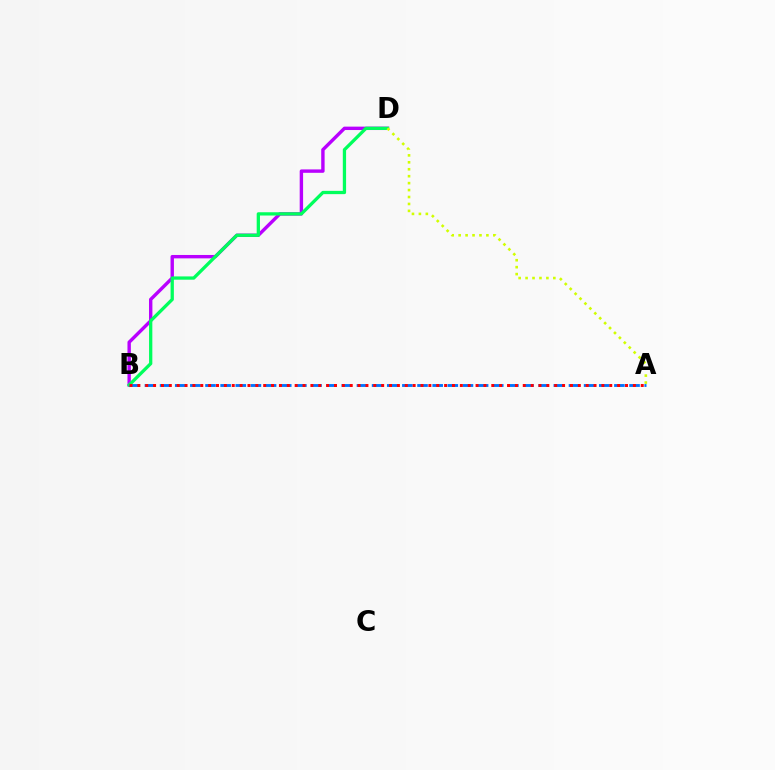{('B', 'D'): [{'color': '#b900ff', 'line_style': 'solid', 'thickness': 2.45}, {'color': '#00ff5c', 'line_style': 'solid', 'thickness': 2.36}], ('A', 'B'): [{'color': '#0074ff', 'line_style': 'dashed', 'thickness': 2.06}, {'color': '#ff0000', 'line_style': 'dotted', 'thickness': 2.14}], ('A', 'D'): [{'color': '#d1ff00', 'line_style': 'dotted', 'thickness': 1.89}]}